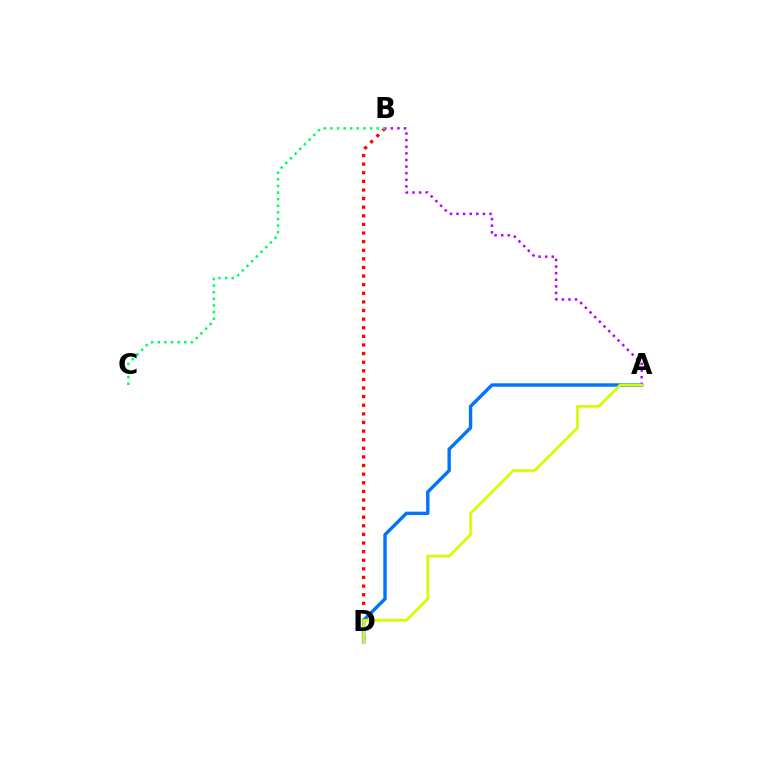{('B', 'D'): [{'color': '#ff0000', 'line_style': 'dotted', 'thickness': 2.34}], ('B', 'C'): [{'color': '#00ff5c', 'line_style': 'dotted', 'thickness': 1.8}], ('A', 'B'): [{'color': '#b900ff', 'line_style': 'dotted', 'thickness': 1.8}], ('A', 'D'): [{'color': '#0074ff', 'line_style': 'solid', 'thickness': 2.45}, {'color': '#d1ff00', 'line_style': 'solid', 'thickness': 1.95}]}